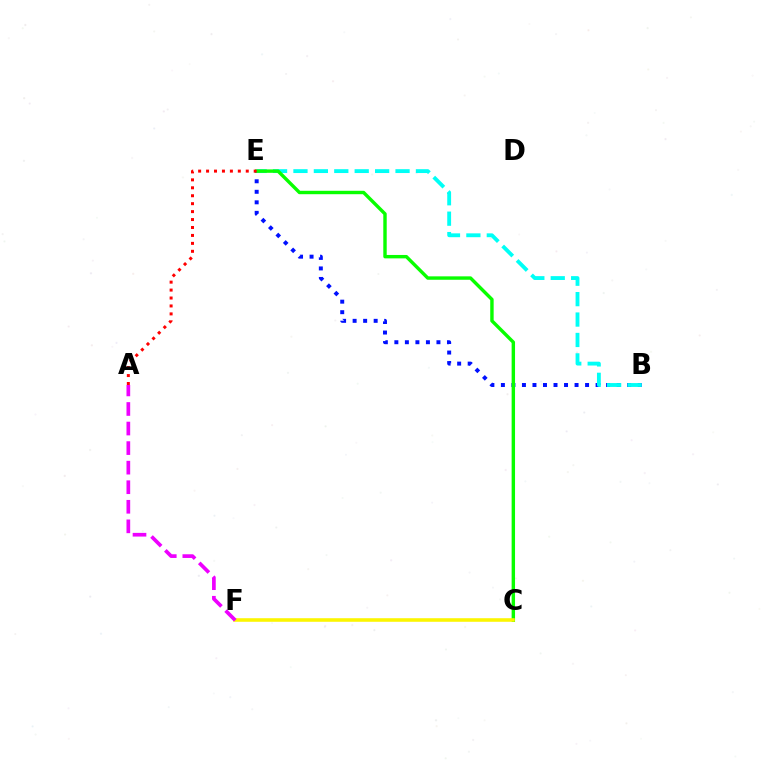{('B', 'E'): [{'color': '#0010ff', 'line_style': 'dotted', 'thickness': 2.86}, {'color': '#00fff6', 'line_style': 'dashed', 'thickness': 2.77}], ('C', 'E'): [{'color': '#08ff00', 'line_style': 'solid', 'thickness': 2.46}], ('C', 'F'): [{'color': '#fcf500', 'line_style': 'solid', 'thickness': 2.57}], ('A', 'E'): [{'color': '#ff0000', 'line_style': 'dotted', 'thickness': 2.16}], ('A', 'F'): [{'color': '#ee00ff', 'line_style': 'dashed', 'thickness': 2.66}]}